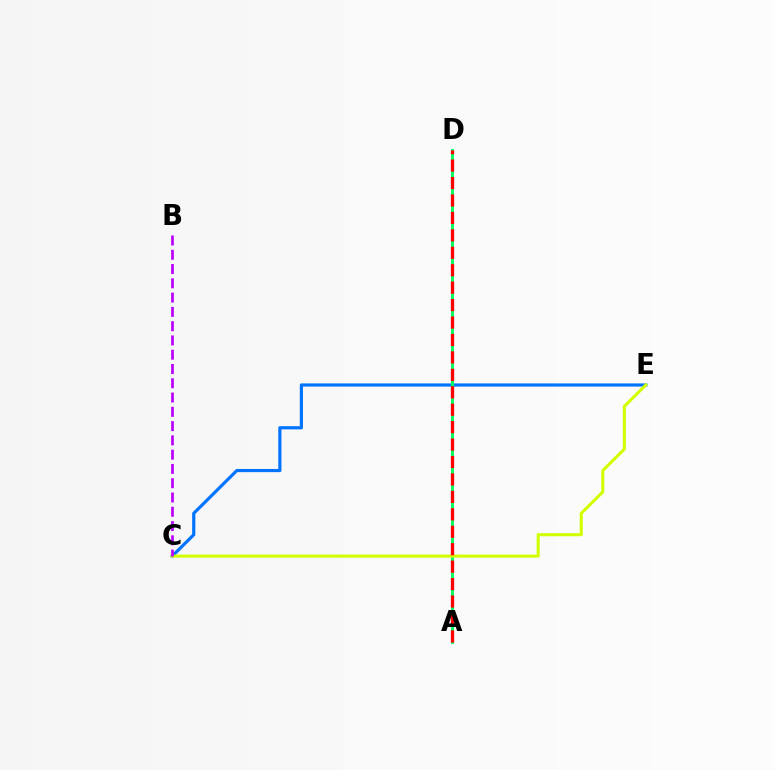{('C', 'E'): [{'color': '#0074ff', 'line_style': 'solid', 'thickness': 2.29}, {'color': '#d1ff00', 'line_style': 'solid', 'thickness': 2.21}], ('A', 'D'): [{'color': '#00ff5c', 'line_style': 'solid', 'thickness': 2.07}, {'color': '#ff0000', 'line_style': 'dashed', 'thickness': 2.37}], ('B', 'C'): [{'color': '#b900ff', 'line_style': 'dashed', 'thickness': 1.94}]}